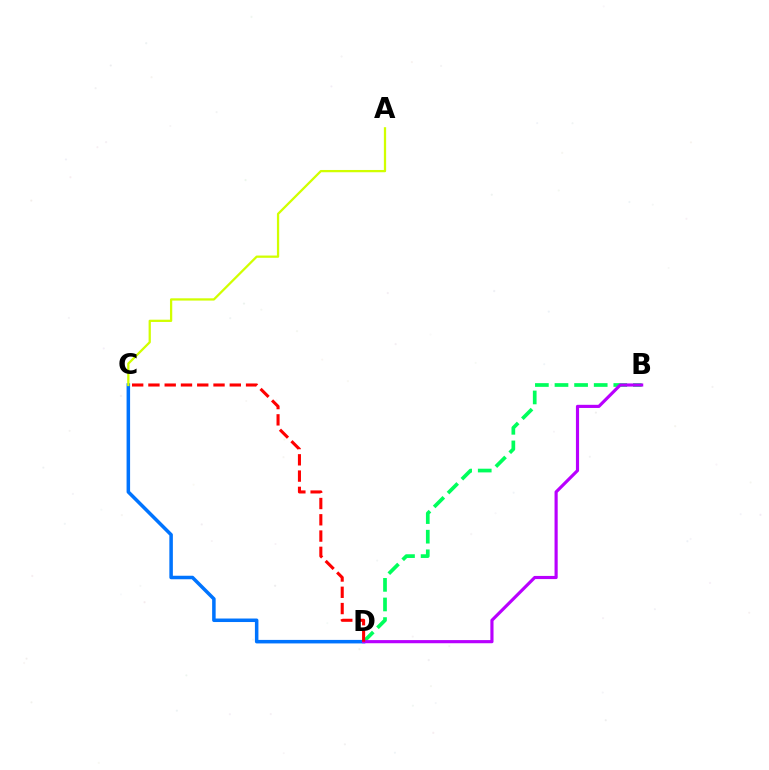{('B', 'D'): [{'color': '#00ff5c', 'line_style': 'dashed', 'thickness': 2.66}, {'color': '#b900ff', 'line_style': 'solid', 'thickness': 2.27}], ('C', 'D'): [{'color': '#0074ff', 'line_style': 'solid', 'thickness': 2.53}, {'color': '#ff0000', 'line_style': 'dashed', 'thickness': 2.21}], ('A', 'C'): [{'color': '#d1ff00', 'line_style': 'solid', 'thickness': 1.63}]}